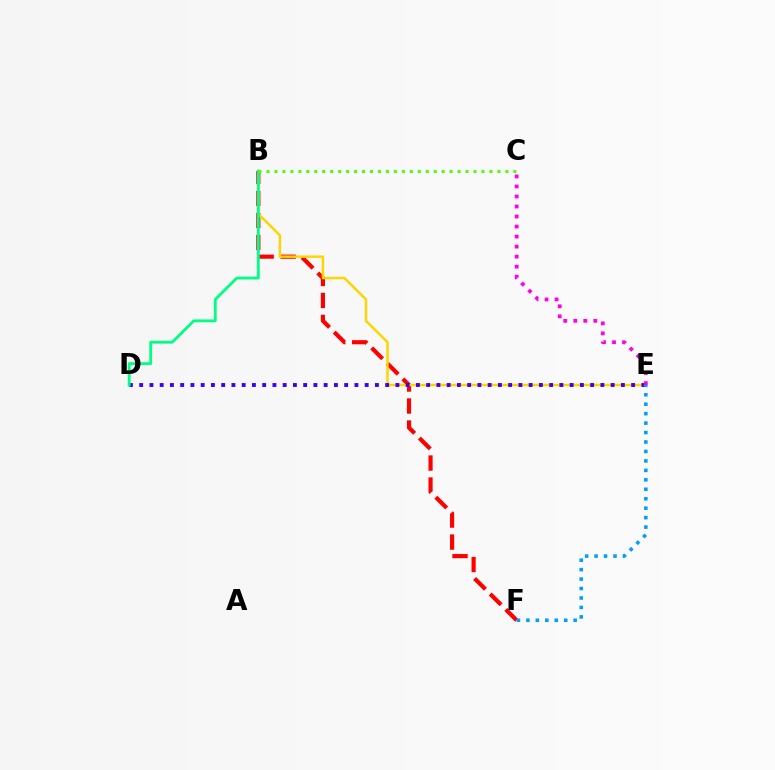{('B', 'F'): [{'color': '#ff0000', 'line_style': 'dashed', 'thickness': 2.99}], ('B', 'E'): [{'color': '#ffd500', 'line_style': 'solid', 'thickness': 1.78}], ('D', 'E'): [{'color': '#3700ff', 'line_style': 'dotted', 'thickness': 2.78}], ('B', 'D'): [{'color': '#00ff86', 'line_style': 'solid', 'thickness': 2.04}], ('C', 'E'): [{'color': '#ff00ed', 'line_style': 'dotted', 'thickness': 2.72}], ('B', 'C'): [{'color': '#4fff00', 'line_style': 'dotted', 'thickness': 2.16}], ('E', 'F'): [{'color': '#009eff', 'line_style': 'dotted', 'thickness': 2.57}]}